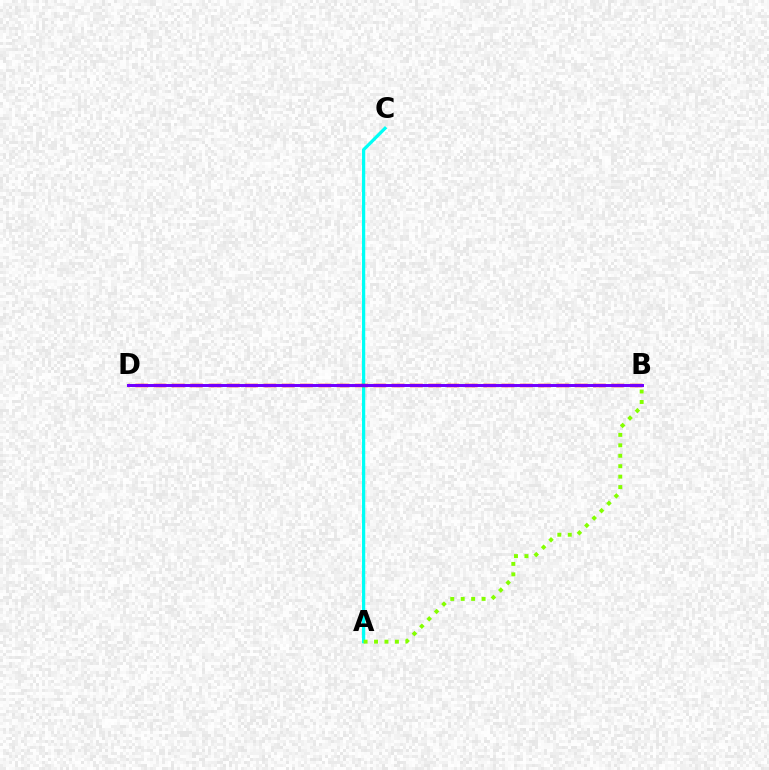{('A', 'C'): [{'color': '#00fff6', 'line_style': 'solid', 'thickness': 2.34}], ('B', 'D'): [{'color': '#ff0000', 'line_style': 'dashed', 'thickness': 2.49}, {'color': '#7200ff', 'line_style': 'solid', 'thickness': 2.14}], ('A', 'B'): [{'color': '#84ff00', 'line_style': 'dotted', 'thickness': 2.84}]}